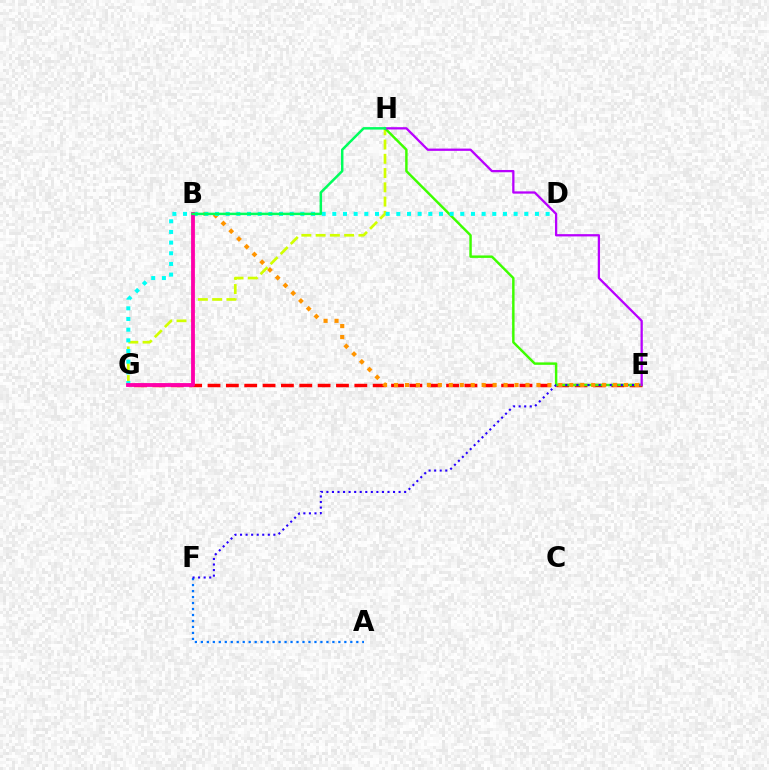{('G', 'H'): [{'color': '#d1ff00', 'line_style': 'dashed', 'thickness': 1.94}], ('A', 'F'): [{'color': '#0074ff', 'line_style': 'dotted', 'thickness': 1.62}], ('E', 'G'): [{'color': '#ff0000', 'line_style': 'dashed', 'thickness': 2.49}], ('E', 'H'): [{'color': '#3dff00', 'line_style': 'solid', 'thickness': 1.76}, {'color': '#b900ff', 'line_style': 'solid', 'thickness': 1.64}], ('E', 'F'): [{'color': '#2500ff', 'line_style': 'dotted', 'thickness': 1.51}], ('B', 'E'): [{'color': '#ff9400', 'line_style': 'dotted', 'thickness': 2.98}], ('D', 'G'): [{'color': '#00fff6', 'line_style': 'dotted', 'thickness': 2.9}], ('B', 'G'): [{'color': '#ff00ac', 'line_style': 'solid', 'thickness': 2.75}], ('B', 'H'): [{'color': '#00ff5c', 'line_style': 'solid', 'thickness': 1.78}]}